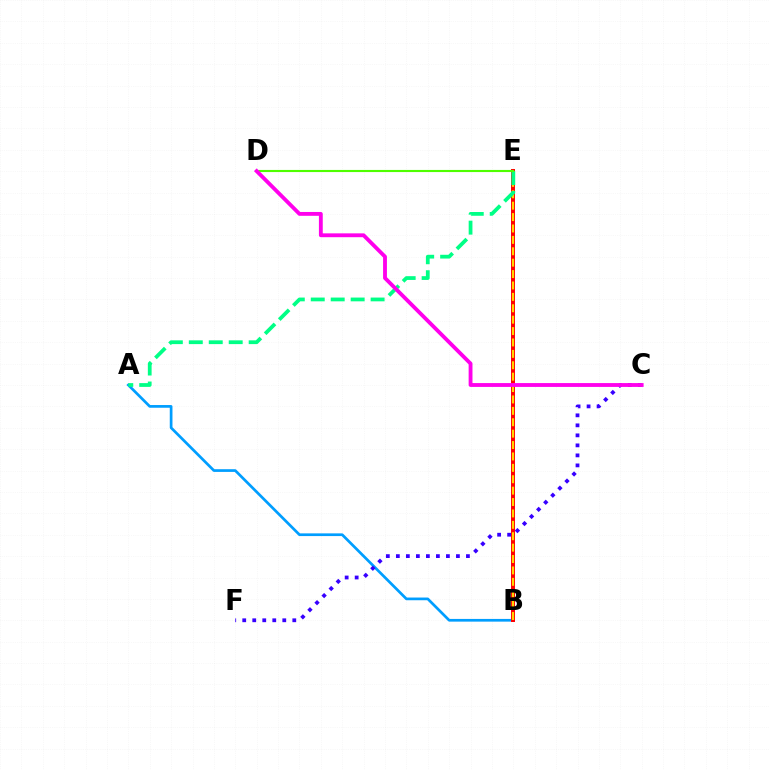{('A', 'B'): [{'color': '#009eff', 'line_style': 'solid', 'thickness': 1.95}], ('B', 'E'): [{'color': '#ff0000', 'line_style': 'solid', 'thickness': 2.86}, {'color': '#ffd500', 'line_style': 'dashed', 'thickness': 1.55}], ('C', 'F'): [{'color': '#3700ff', 'line_style': 'dotted', 'thickness': 2.72}], ('A', 'E'): [{'color': '#00ff86', 'line_style': 'dashed', 'thickness': 2.71}], ('D', 'E'): [{'color': '#4fff00', 'line_style': 'solid', 'thickness': 1.53}], ('C', 'D'): [{'color': '#ff00ed', 'line_style': 'solid', 'thickness': 2.77}]}